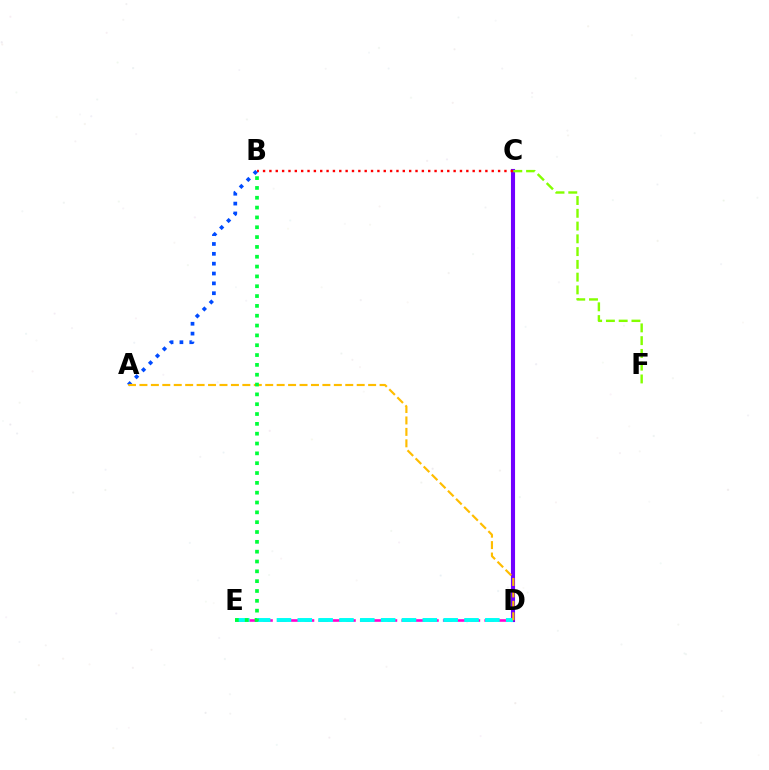{('D', 'E'): [{'color': '#ff00cf', 'line_style': 'dashed', 'thickness': 1.88}, {'color': '#00fff6', 'line_style': 'dashed', 'thickness': 2.83}], ('C', 'D'): [{'color': '#7200ff', 'line_style': 'solid', 'thickness': 2.95}], ('C', 'F'): [{'color': '#84ff00', 'line_style': 'dashed', 'thickness': 1.73}], ('B', 'C'): [{'color': '#ff0000', 'line_style': 'dotted', 'thickness': 1.73}], ('A', 'B'): [{'color': '#004bff', 'line_style': 'dotted', 'thickness': 2.68}], ('A', 'D'): [{'color': '#ffbd00', 'line_style': 'dashed', 'thickness': 1.55}], ('B', 'E'): [{'color': '#00ff39', 'line_style': 'dotted', 'thickness': 2.67}]}